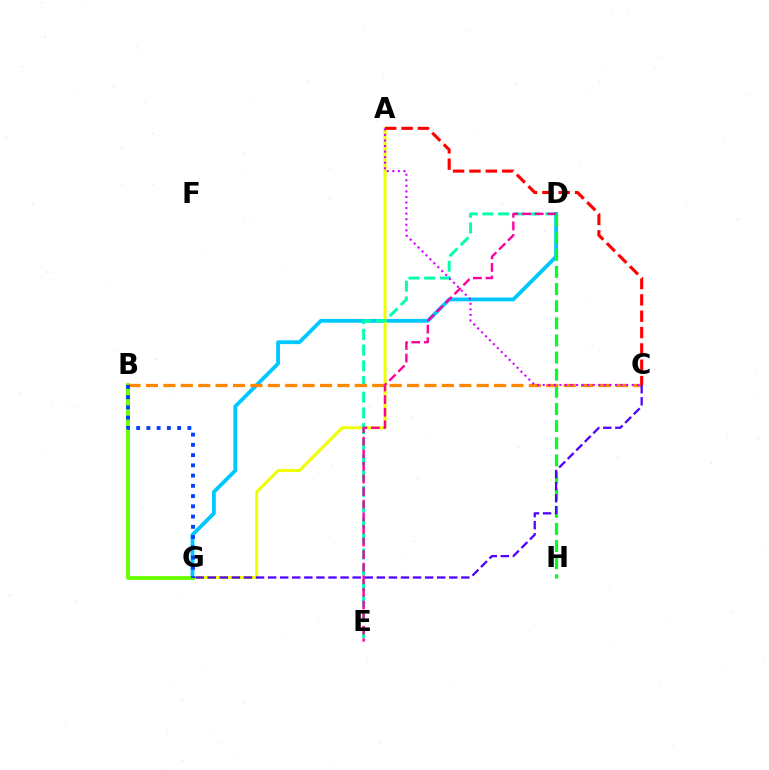{('D', 'G'): [{'color': '#00c7ff', 'line_style': 'solid', 'thickness': 2.74}], ('A', 'G'): [{'color': '#eeff00', 'line_style': 'solid', 'thickness': 2.19}], ('D', 'E'): [{'color': '#00ffaf', 'line_style': 'dashed', 'thickness': 2.13}, {'color': '#ff00a0', 'line_style': 'dashed', 'thickness': 1.71}], ('B', 'G'): [{'color': '#66ff00', 'line_style': 'solid', 'thickness': 2.74}, {'color': '#003fff', 'line_style': 'dotted', 'thickness': 2.78}], ('D', 'H'): [{'color': '#00ff27', 'line_style': 'dashed', 'thickness': 2.33}], ('B', 'C'): [{'color': '#ff8800', 'line_style': 'dashed', 'thickness': 2.36}], ('A', 'C'): [{'color': '#ff0000', 'line_style': 'dashed', 'thickness': 2.22}, {'color': '#d600ff', 'line_style': 'dotted', 'thickness': 1.51}], ('C', 'G'): [{'color': '#4f00ff', 'line_style': 'dashed', 'thickness': 1.64}]}